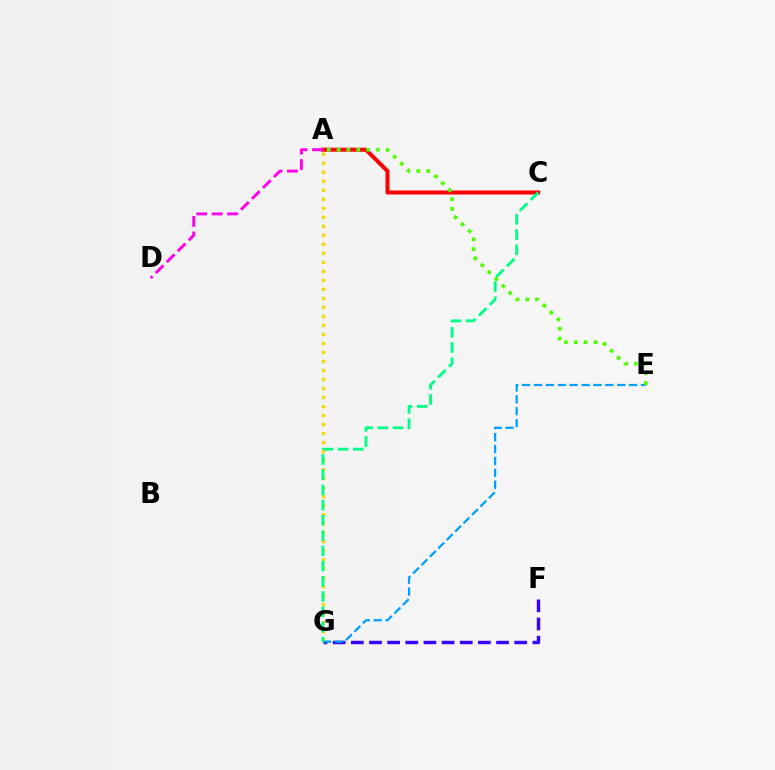{('F', 'G'): [{'color': '#3700ff', 'line_style': 'dashed', 'thickness': 2.47}], ('A', 'G'): [{'color': '#ffd500', 'line_style': 'dotted', 'thickness': 2.45}], ('E', 'G'): [{'color': '#009eff', 'line_style': 'dashed', 'thickness': 1.61}], ('A', 'C'): [{'color': '#ff0000', 'line_style': 'solid', 'thickness': 2.9}], ('C', 'G'): [{'color': '#00ff86', 'line_style': 'dashed', 'thickness': 2.07}], ('A', 'D'): [{'color': '#ff00ed', 'line_style': 'dashed', 'thickness': 2.1}], ('A', 'E'): [{'color': '#4fff00', 'line_style': 'dotted', 'thickness': 2.67}]}